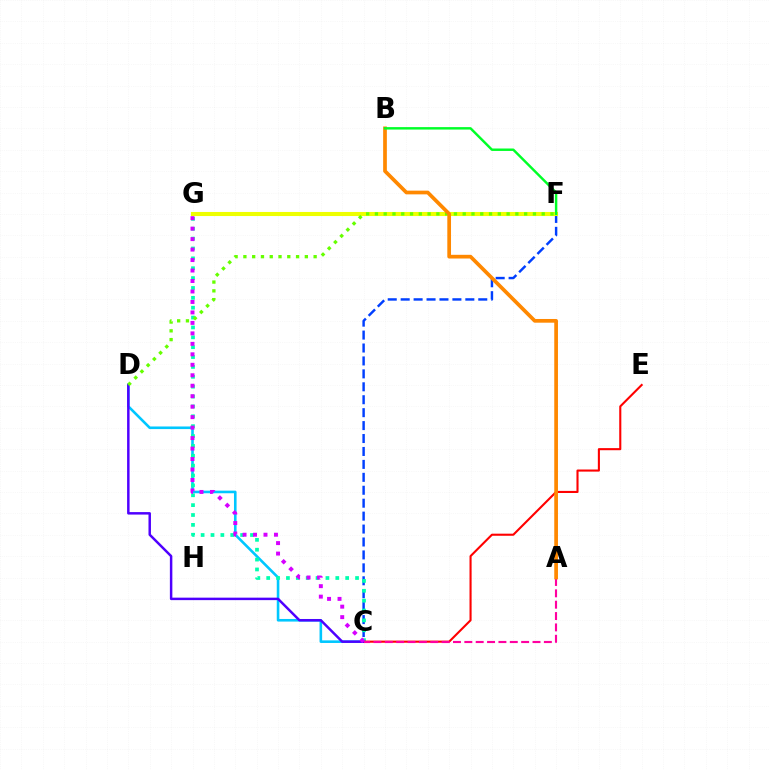{('C', 'D'): [{'color': '#00c7ff', 'line_style': 'solid', 'thickness': 1.87}, {'color': '#4f00ff', 'line_style': 'solid', 'thickness': 1.78}], ('C', 'F'): [{'color': '#003fff', 'line_style': 'dashed', 'thickness': 1.76}], ('C', 'G'): [{'color': '#00ffaf', 'line_style': 'dotted', 'thickness': 2.68}, {'color': '#d600ff', 'line_style': 'dotted', 'thickness': 2.85}], ('C', 'E'): [{'color': '#ff0000', 'line_style': 'solid', 'thickness': 1.51}], ('F', 'G'): [{'color': '#eeff00', 'line_style': 'solid', 'thickness': 2.94}], ('D', 'F'): [{'color': '#66ff00', 'line_style': 'dotted', 'thickness': 2.39}], ('A', 'C'): [{'color': '#ff00a0', 'line_style': 'dashed', 'thickness': 1.54}], ('A', 'B'): [{'color': '#ff8800', 'line_style': 'solid', 'thickness': 2.67}], ('B', 'F'): [{'color': '#00ff27', 'line_style': 'solid', 'thickness': 1.76}]}